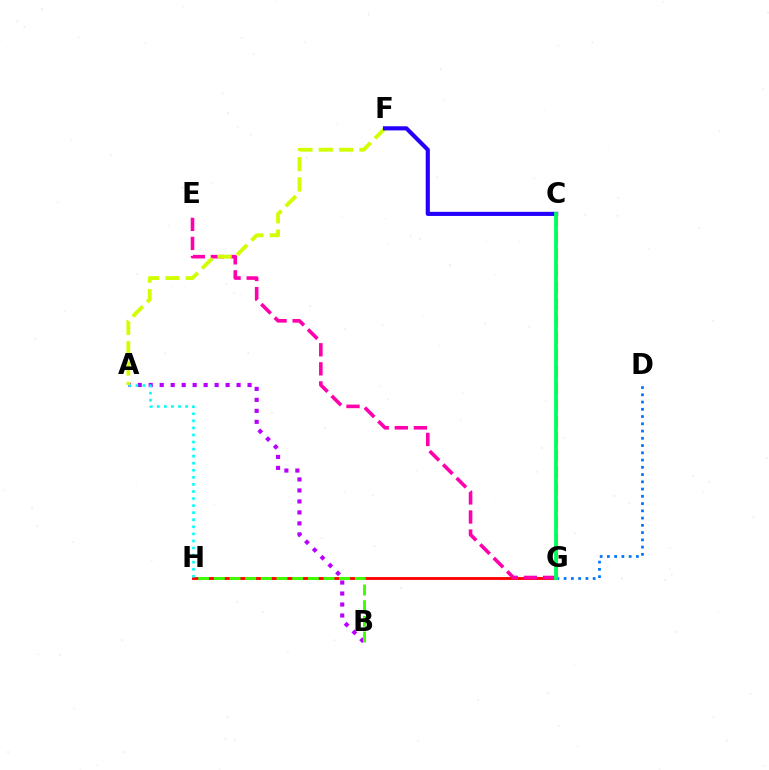{('G', 'H'): [{'color': '#ff0000', 'line_style': 'solid', 'thickness': 2.05}], ('E', 'G'): [{'color': '#ff00ac', 'line_style': 'dashed', 'thickness': 2.59}], ('A', 'B'): [{'color': '#b900ff', 'line_style': 'dotted', 'thickness': 2.98}], ('A', 'H'): [{'color': '#00fff6', 'line_style': 'dotted', 'thickness': 1.92}], ('D', 'G'): [{'color': '#0074ff', 'line_style': 'dotted', 'thickness': 1.97}], ('C', 'G'): [{'color': '#ff9400', 'line_style': 'dashed', 'thickness': 2.28}, {'color': '#00ff5c', 'line_style': 'solid', 'thickness': 2.73}], ('A', 'F'): [{'color': '#d1ff00', 'line_style': 'dashed', 'thickness': 2.76}], ('C', 'F'): [{'color': '#2500ff', 'line_style': 'solid', 'thickness': 2.98}], ('B', 'H'): [{'color': '#3dff00', 'line_style': 'dashed', 'thickness': 2.13}]}